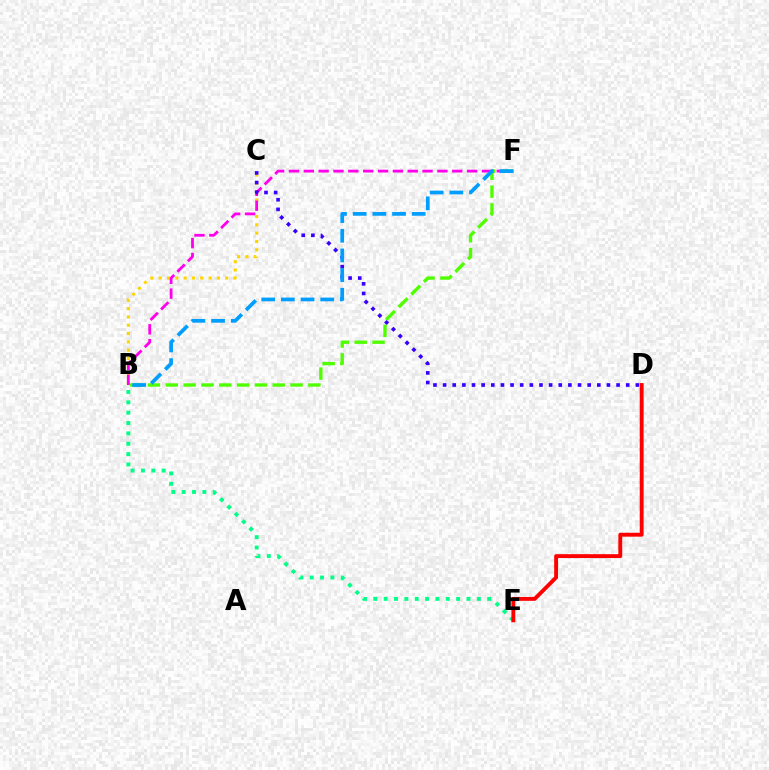{('B', 'C'): [{'color': '#ffd500', 'line_style': 'dotted', 'thickness': 2.26}], ('B', 'F'): [{'color': '#ff00ed', 'line_style': 'dashed', 'thickness': 2.02}, {'color': '#4fff00', 'line_style': 'dashed', 'thickness': 2.42}, {'color': '#009eff', 'line_style': 'dashed', 'thickness': 2.67}], ('C', 'D'): [{'color': '#3700ff', 'line_style': 'dotted', 'thickness': 2.62}], ('B', 'E'): [{'color': '#00ff86', 'line_style': 'dotted', 'thickness': 2.81}], ('D', 'E'): [{'color': '#ff0000', 'line_style': 'solid', 'thickness': 2.79}]}